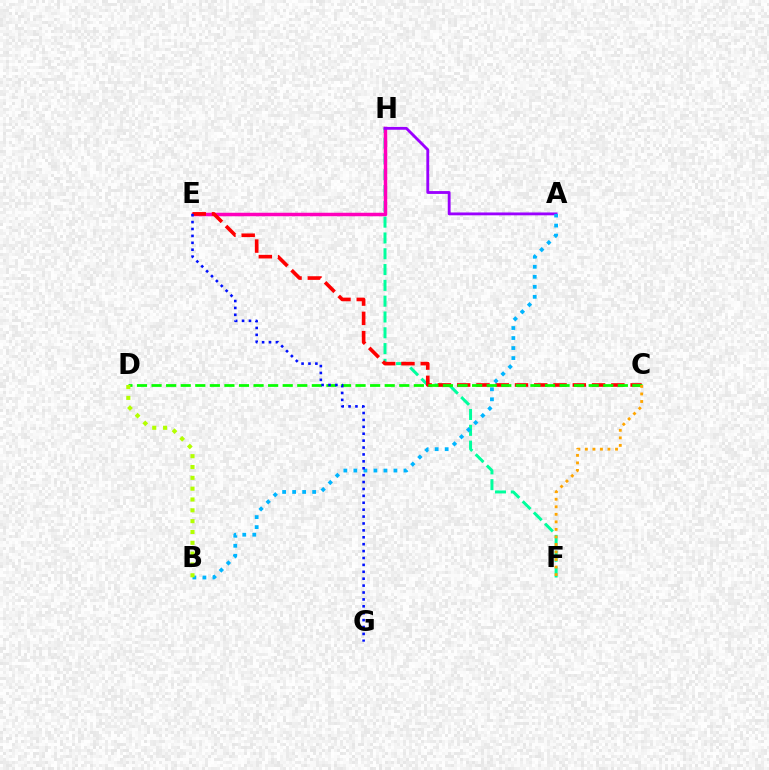{('F', 'H'): [{'color': '#00ff9d', 'line_style': 'dashed', 'thickness': 2.15}], ('E', 'H'): [{'color': '#ff00bd', 'line_style': 'solid', 'thickness': 2.51}], ('C', 'E'): [{'color': '#ff0000', 'line_style': 'dashed', 'thickness': 2.62}], ('A', 'H'): [{'color': '#9b00ff', 'line_style': 'solid', 'thickness': 2.04}], ('C', 'D'): [{'color': '#08ff00', 'line_style': 'dashed', 'thickness': 1.98}], ('A', 'B'): [{'color': '#00b5ff', 'line_style': 'dotted', 'thickness': 2.72}], ('E', 'G'): [{'color': '#0010ff', 'line_style': 'dotted', 'thickness': 1.88}], ('B', 'D'): [{'color': '#b3ff00', 'line_style': 'dotted', 'thickness': 2.94}], ('C', 'F'): [{'color': '#ffa500', 'line_style': 'dotted', 'thickness': 2.05}]}